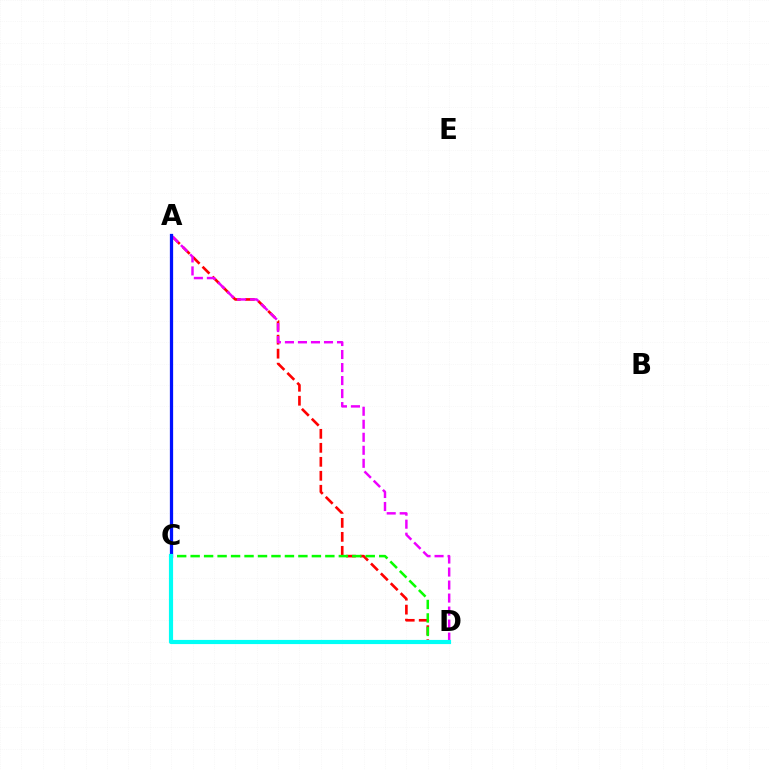{('A', 'D'): [{'color': '#ff0000', 'line_style': 'dashed', 'thickness': 1.9}, {'color': '#ee00ff', 'line_style': 'dashed', 'thickness': 1.77}], ('C', 'D'): [{'color': '#08ff00', 'line_style': 'dashed', 'thickness': 1.83}, {'color': '#00fff6', 'line_style': 'solid', 'thickness': 2.99}], ('A', 'C'): [{'color': '#fcf500', 'line_style': 'solid', 'thickness': 1.98}, {'color': '#0010ff', 'line_style': 'solid', 'thickness': 2.34}]}